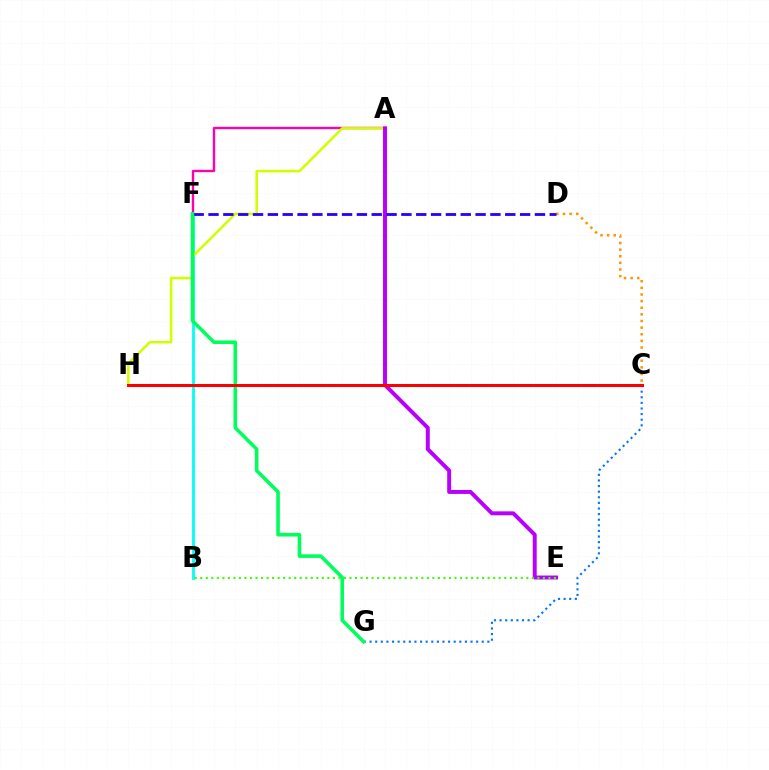{('C', 'D'): [{'color': '#ff9400', 'line_style': 'dotted', 'thickness': 1.8}], ('B', 'F'): [{'color': '#00fff6', 'line_style': 'solid', 'thickness': 2.01}], ('A', 'F'): [{'color': '#ff00ac', 'line_style': 'solid', 'thickness': 1.71}], ('C', 'G'): [{'color': '#0074ff', 'line_style': 'dotted', 'thickness': 1.52}], ('A', 'H'): [{'color': '#d1ff00', 'line_style': 'solid', 'thickness': 1.84}], ('A', 'E'): [{'color': '#b900ff', 'line_style': 'solid', 'thickness': 2.84}], ('B', 'E'): [{'color': '#3dff00', 'line_style': 'dotted', 'thickness': 1.5}], ('D', 'F'): [{'color': '#2500ff', 'line_style': 'dashed', 'thickness': 2.02}], ('F', 'G'): [{'color': '#00ff5c', 'line_style': 'solid', 'thickness': 2.58}], ('C', 'H'): [{'color': '#ff0000', 'line_style': 'solid', 'thickness': 2.15}]}